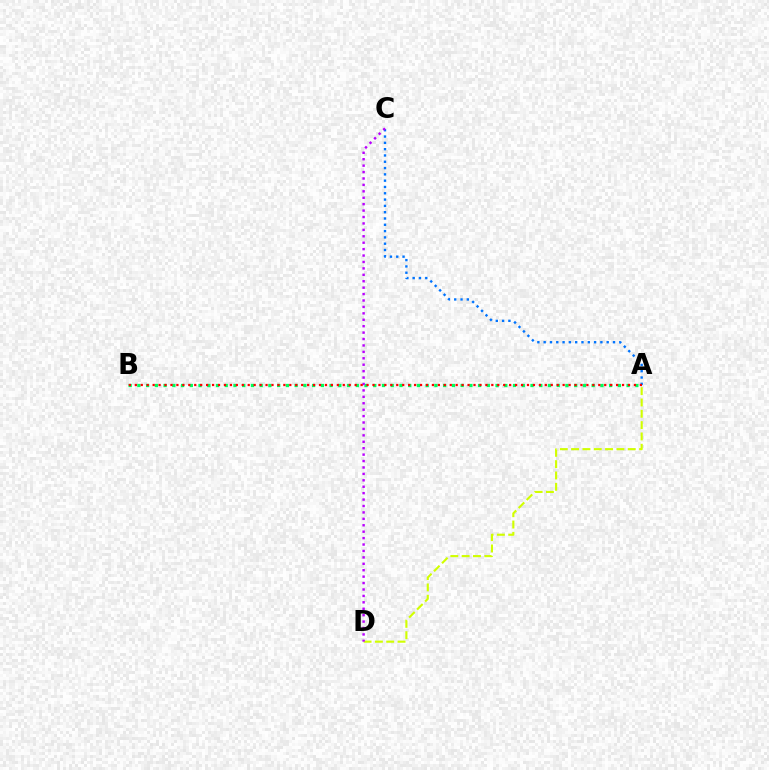{('A', 'C'): [{'color': '#0074ff', 'line_style': 'dotted', 'thickness': 1.71}], ('A', 'D'): [{'color': '#d1ff00', 'line_style': 'dashed', 'thickness': 1.54}], ('A', 'B'): [{'color': '#00ff5c', 'line_style': 'dotted', 'thickness': 2.37}, {'color': '#ff0000', 'line_style': 'dotted', 'thickness': 1.61}], ('C', 'D'): [{'color': '#b900ff', 'line_style': 'dotted', 'thickness': 1.74}]}